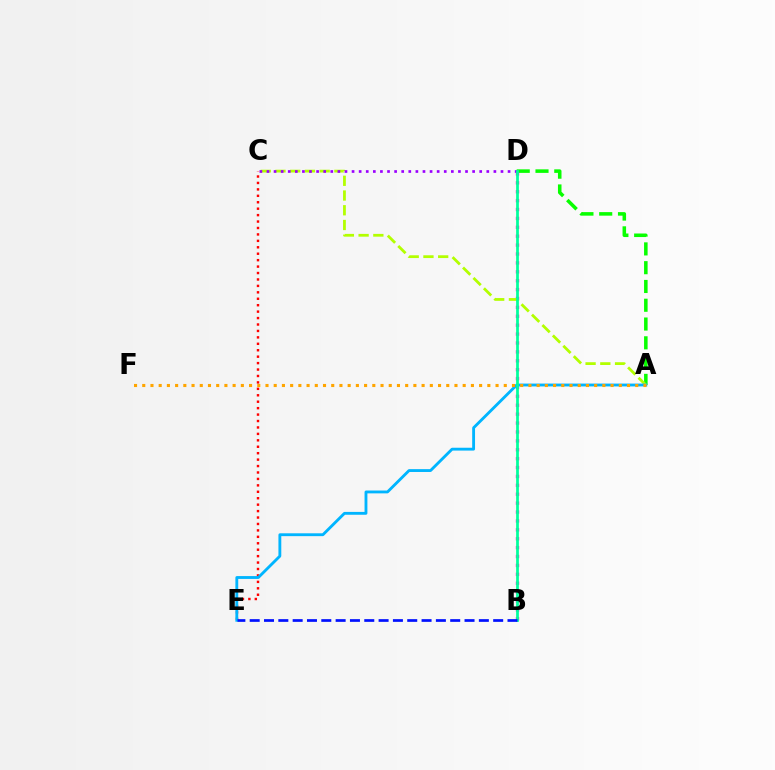{('A', 'D'): [{'color': '#08ff00', 'line_style': 'dashed', 'thickness': 2.55}], ('B', 'D'): [{'color': '#ff00bd', 'line_style': 'dotted', 'thickness': 2.42}, {'color': '#00ff9d', 'line_style': 'solid', 'thickness': 1.98}], ('A', 'C'): [{'color': '#b3ff00', 'line_style': 'dashed', 'thickness': 2.0}], ('C', 'E'): [{'color': '#ff0000', 'line_style': 'dotted', 'thickness': 1.75}], ('A', 'E'): [{'color': '#00b5ff', 'line_style': 'solid', 'thickness': 2.05}], ('C', 'D'): [{'color': '#9b00ff', 'line_style': 'dotted', 'thickness': 1.93}], ('A', 'F'): [{'color': '#ffa500', 'line_style': 'dotted', 'thickness': 2.23}], ('B', 'E'): [{'color': '#0010ff', 'line_style': 'dashed', 'thickness': 1.95}]}